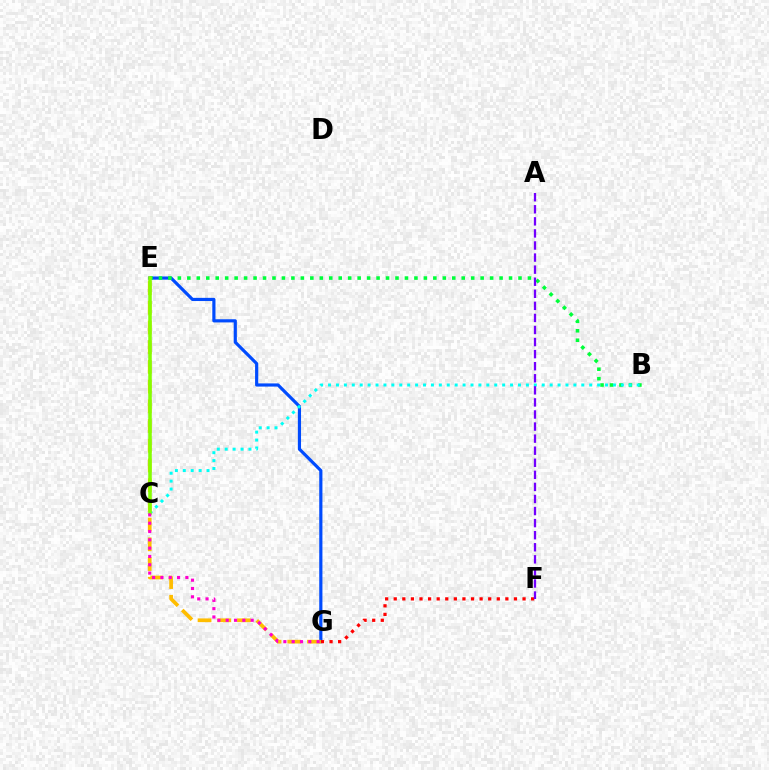{('E', 'G'): [{'color': '#004bff', 'line_style': 'solid', 'thickness': 2.29}, {'color': '#ffbd00', 'line_style': 'dashed', 'thickness': 2.68}], ('F', 'G'): [{'color': '#ff0000', 'line_style': 'dotted', 'thickness': 2.33}], ('B', 'E'): [{'color': '#00ff39', 'line_style': 'dotted', 'thickness': 2.57}], ('B', 'C'): [{'color': '#00fff6', 'line_style': 'dotted', 'thickness': 2.15}], ('A', 'F'): [{'color': '#7200ff', 'line_style': 'dashed', 'thickness': 1.64}], ('C', 'E'): [{'color': '#84ff00', 'line_style': 'solid', 'thickness': 2.54}], ('C', 'G'): [{'color': '#ff00cf', 'line_style': 'dotted', 'thickness': 2.26}]}